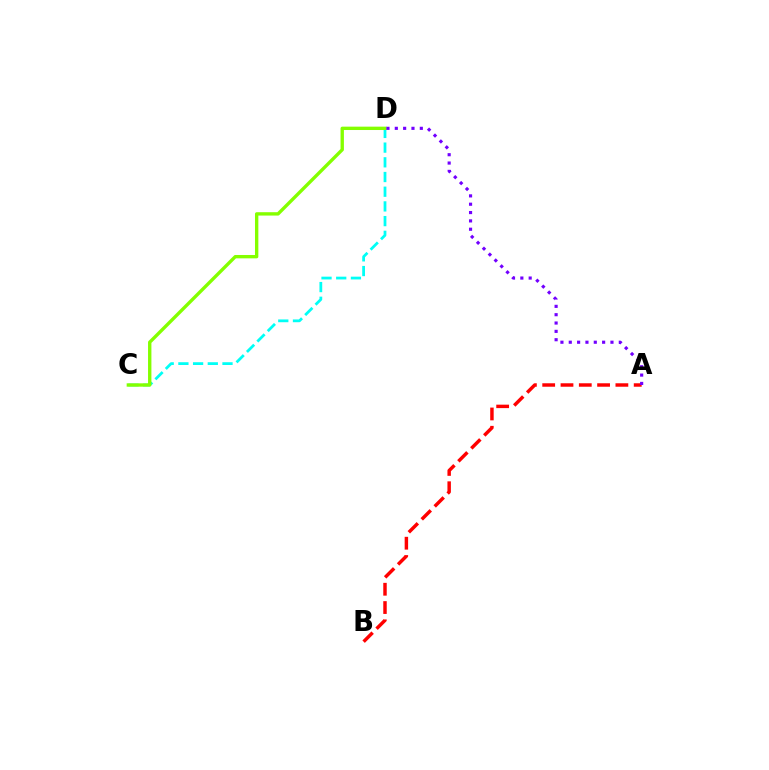{('C', 'D'): [{'color': '#00fff6', 'line_style': 'dashed', 'thickness': 2.0}, {'color': '#84ff00', 'line_style': 'solid', 'thickness': 2.42}], ('A', 'B'): [{'color': '#ff0000', 'line_style': 'dashed', 'thickness': 2.49}], ('A', 'D'): [{'color': '#7200ff', 'line_style': 'dotted', 'thickness': 2.27}]}